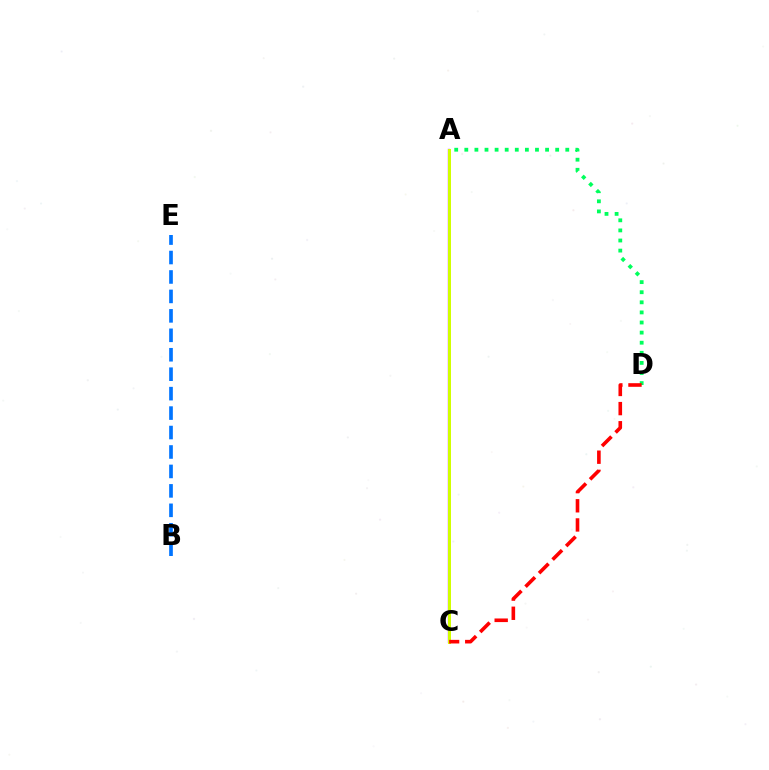{('A', 'C'): [{'color': '#b900ff', 'line_style': 'solid', 'thickness': 1.65}, {'color': '#d1ff00', 'line_style': 'solid', 'thickness': 2.15}], ('B', 'E'): [{'color': '#0074ff', 'line_style': 'dashed', 'thickness': 2.64}], ('A', 'D'): [{'color': '#00ff5c', 'line_style': 'dotted', 'thickness': 2.74}], ('C', 'D'): [{'color': '#ff0000', 'line_style': 'dashed', 'thickness': 2.6}]}